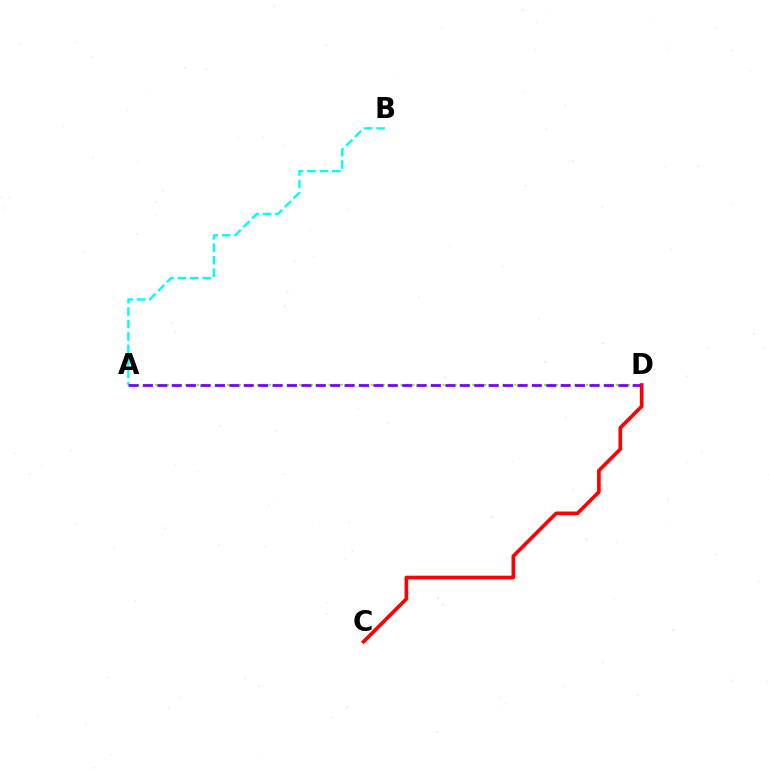{('A', 'D'): [{'color': '#84ff00', 'line_style': 'dotted', 'thickness': 1.63}, {'color': '#7200ff', 'line_style': 'dashed', 'thickness': 1.96}], ('A', 'B'): [{'color': '#00fff6', 'line_style': 'dashed', 'thickness': 1.69}], ('C', 'D'): [{'color': '#ff0000', 'line_style': 'solid', 'thickness': 2.62}]}